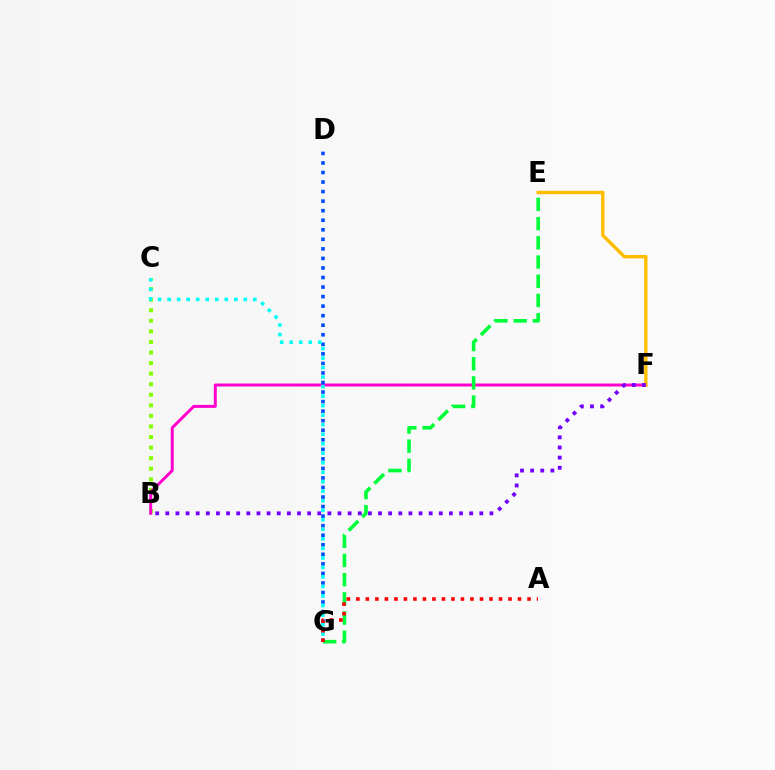{('B', 'C'): [{'color': '#84ff00', 'line_style': 'dotted', 'thickness': 2.87}], ('B', 'F'): [{'color': '#ff00cf', 'line_style': 'solid', 'thickness': 2.14}, {'color': '#7200ff', 'line_style': 'dotted', 'thickness': 2.75}], ('E', 'F'): [{'color': '#ffbd00', 'line_style': 'solid', 'thickness': 2.44}], ('D', 'G'): [{'color': '#004bff', 'line_style': 'dotted', 'thickness': 2.59}], ('E', 'G'): [{'color': '#00ff39', 'line_style': 'dashed', 'thickness': 2.61}], ('C', 'G'): [{'color': '#00fff6', 'line_style': 'dotted', 'thickness': 2.59}], ('A', 'G'): [{'color': '#ff0000', 'line_style': 'dotted', 'thickness': 2.58}]}